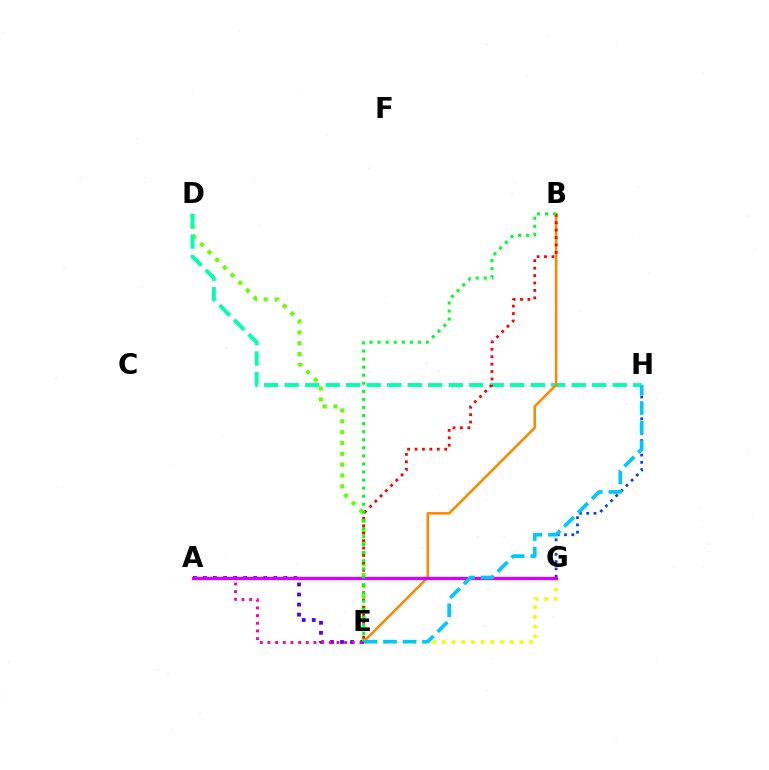{('D', 'E'): [{'color': '#66ff00', 'line_style': 'dotted', 'thickness': 2.94}], ('G', 'H'): [{'color': '#003fff', 'line_style': 'dotted', 'thickness': 1.97}], ('E', 'G'): [{'color': '#eeff00', 'line_style': 'dotted', 'thickness': 2.63}], ('D', 'H'): [{'color': '#00ffaf', 'line_style': 'dashed', 'thickness': 2.79}], ('B', 'E'): [{'color': '#ff8800', 'line_style': 'solid', 'thickness': 1.83}, {'color': '#ff0000', 'line_style': 'dotted', 'thickness': 2.02}, {'color': '#00ff27', 'line_style': 'dotted', 'thickness': 2.19}], ('A', 'E'): [{'color': '#4f00ff', 'line_style': 'dotted', 'thickness': 2.73}, {'color': '#ff00a0', 'line_style': 'dotted', 'thickness': 2.08}], ('A', 'G'): [{'color': '#d600ff', 'line_style': 'solid', 'thickness': 2.38}], ('E', 'H'): [{'color': '#00c7ff', 'line_style': 'dashed', 'thickness': 2.65}]}